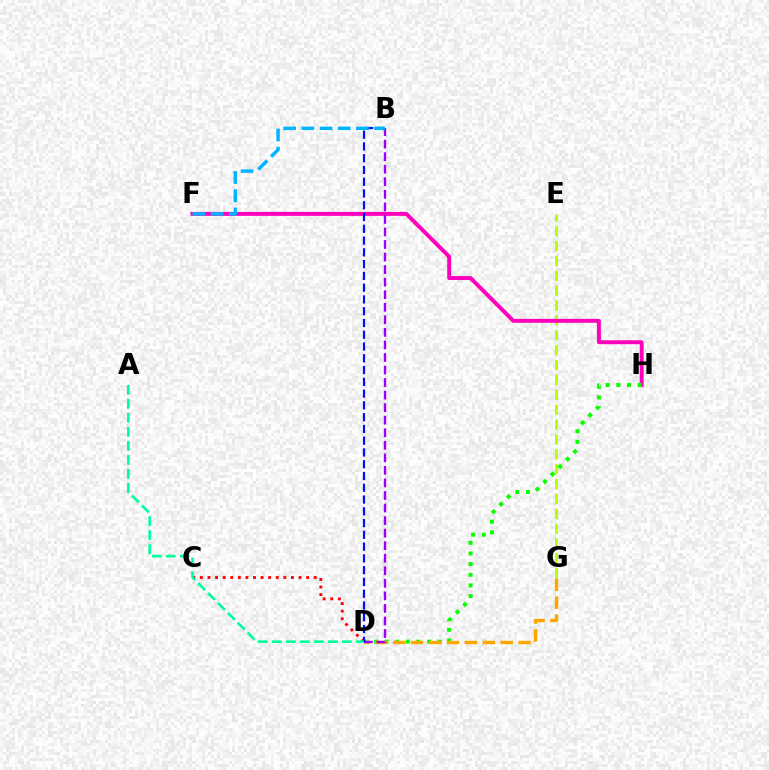{('E', 'G'): [{'color': '#b3ff00', 'line_style': 'dashed', 'thickness': 2.02}], ('F', 'H'): [{'color': '#ff00bd', 'line_style': 'solid', 'thickness': 2.83}], ('C', 'D'): [{'color': '#ff0000', 'line_style': 'dotted', 'thickness': 2.06}], ('D', 'H'): [{'color': '#08ff00', 'line_style': 'dotted', 'thickness': 2.89}], ('D', 'G'): [{'color': '#ffa500', 'line_style': 'dashed', 'thickness': 2.43}], ('B', 'D'): [{'color': '#9b00ff', 'line_style': 'dashed', 'thickness': 1.7}, {'color': '#0010ff', 'line_style': 'dashed', 'thickness': 1.6}], ('B', 'F'): [{'color': '#00b5ff', 'line_style': 'dashed', 'thickness': 2.47}], ('A', 'D'): [{'color': '#00ff9d', 'line_style': 'dashed', 'thickness': 1.9}]}